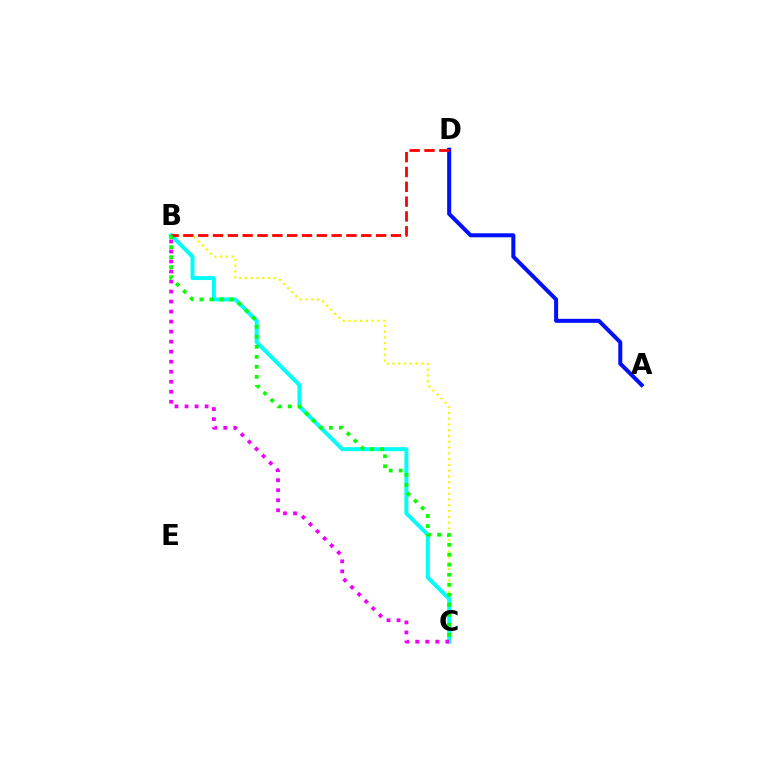{('B', 'C'): [{'color': '#fcf500', 'line_style': 'dotted', 'thickness': 1.57}, {'color': '#00fff6', 'line_style': 'solid', 'thickness': 2.86}, {'color': '#ee00ff', 'line_style': 'dotted', 'thickness': 2.72}, {'color': '#08ff00', 'line_style': 'dotted', 'thickness': 2.72}], ('A', 'D'): [{'color': '#0010ff', 'line_style': 'solid', 'thickness': 2.89}], ('B', 'D'): [{'color': '#ff0000', 'line_style': 'dashed', 'thickness': 2.01}]}